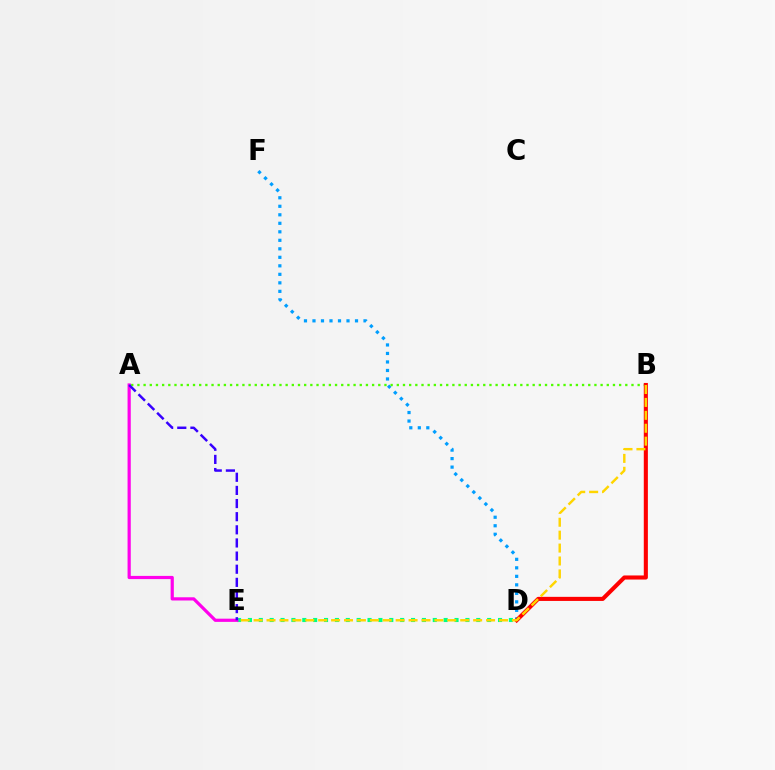{('D', 'F'): [{'color': '#009eff', 'line_style': 'dotted', 'thickness': 2.31}], ('A', 'B'): [{'color': '#4fff00', 'line_style': 'dotted', 'thickness': 1.68}], ('B', 'D'): [{'color': '#ff0000', 'line_style': 'solid', 'thickness': 2.94}], ('D', 'E'): [{'color': '#00ff86', 'line_style': 'dotted', 'thickness': 2.95}], ('A', 'E'): [{'color': '#ff00ed', 'line_style': 'solid', 'thickness': 2.31}, {'color': '#3700ff', 'line_style': 'dashed', 'thickness': 1.78}], ('B', 'E'): [{'color': '#ffd500', 'line_style': 'dashed', 'thickness': 1.75}]}